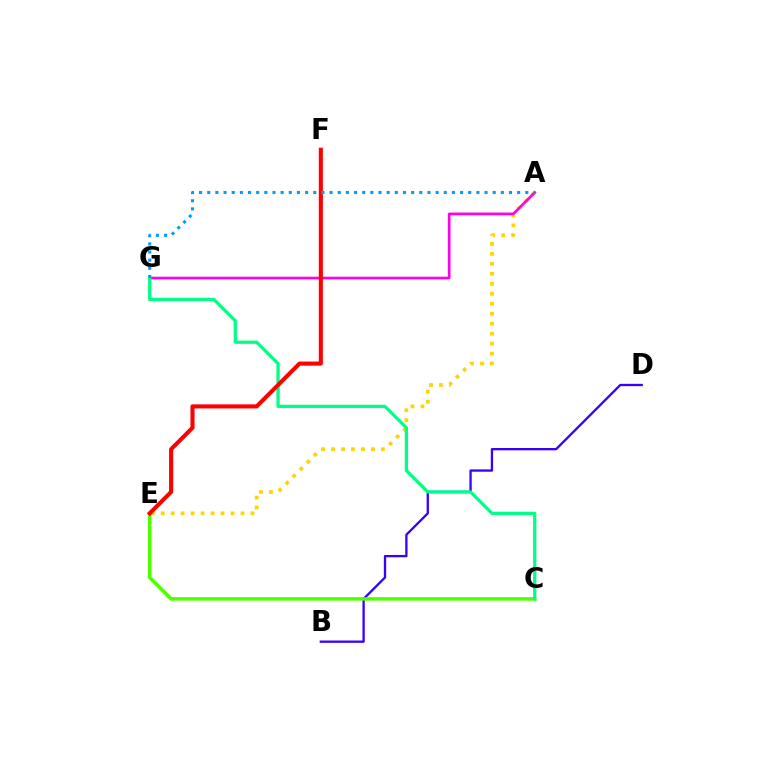{('A', 'E'): [{'color': '#ffd500', 'line_style': 'dotted', 'thickness': 2.71}], ('A', 'G'): [{'color': '#ff00ed', 'line_style': 'solid', 'thickness': 1.94}, {'color': '#009eff', 'line_style': 'dotted', 'thickness': 2.22}], ('B', 'D'): [{'color': '#3700ff', 'line_style': 'solid', 'thickness': 1.66}], ('C', 'E'): [{'color': '#4fff00', 'line_style': 'solid', 'thickness': 2.54}], ('C', 'G'): [{'color': '#00ff86', 'line_style': 'solid', 'thickness': 2.35}], ('E', 'F'): [{'color': '#ff0000', 'line_style': 'solid', 'thickness': 2.94}]}